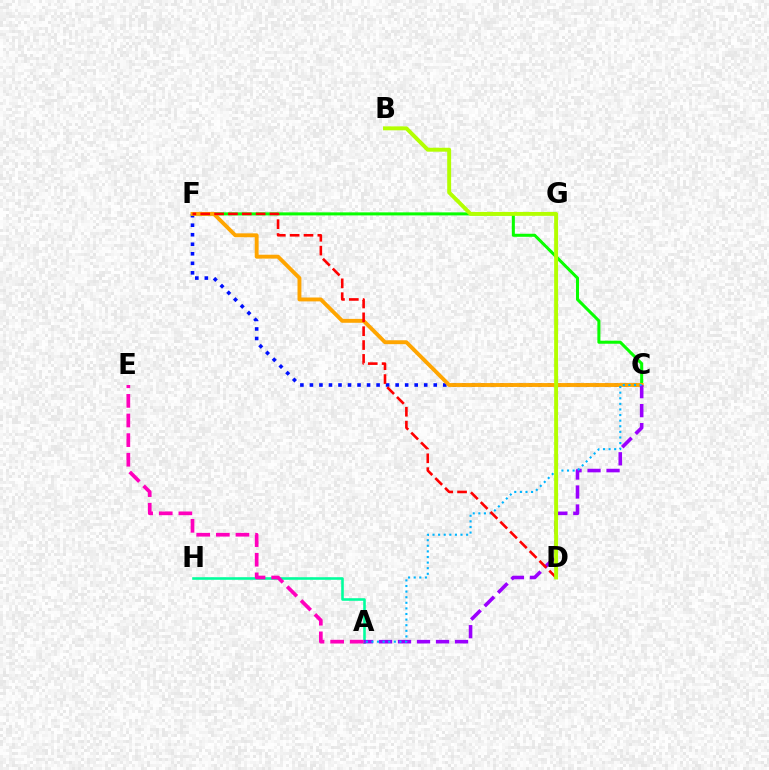{('A', 'H'): [{'color': '#00ff9d', 'line_style': 'solid', 'thickness': 1.86}], ('C', 'F'): [{'color': '#0010ff', 'line_style': 'dotted', 'thickness': 2.59}, {'color': '#08ff00', 'line_style': 'solid', 'thickness': 2.19}, {'color': '#ffa500', 'line_style': 'solid', 'thickness': 2.8}], ('A', 'C'): [{'color': '#9b00ff', 'line_style': 'dashed', 'thickness': 2.58}, {'color': '#00b5ff', 'line_style': 'dotted', 'thickness': 1.52}], ('D', 'F'): [{'color': '#ff0000', 'line_style': 'dashed', 'thickness': 1.88}], ('A', 'E'): [{'color': '#ff00bd', 'line_style': 'dashed', 'thickness': 2.67}], ('B', 'D'): [{'color': '#b3ff00', 'line_style': 'solid', 'thickness': 2.83}]}